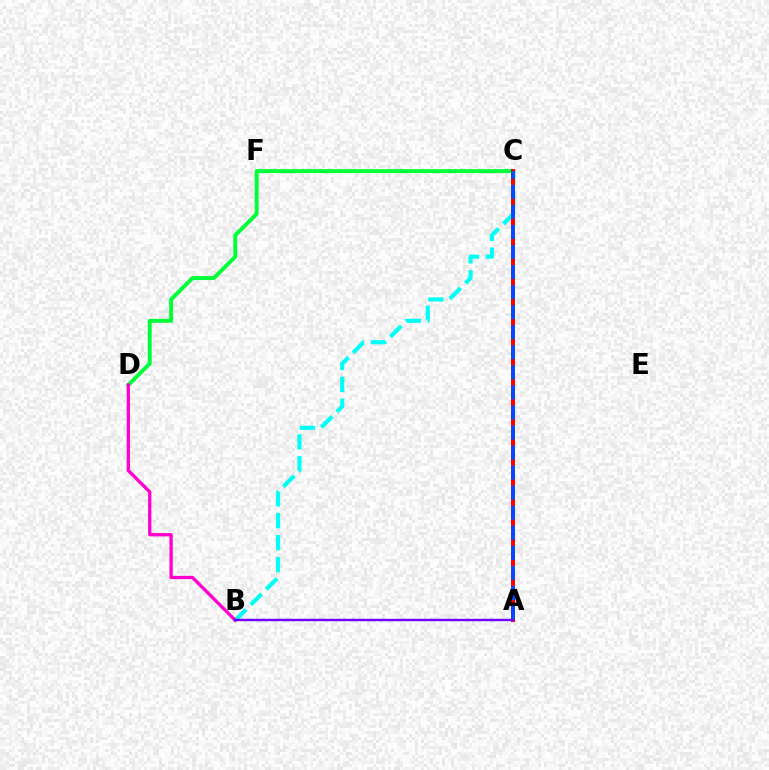{('B', 'C'): [{'color': '#00fff6', 'line_style': 'dashed', 'thickness': 2.98}], ('A', 'C'): [{'color': '#ffbd00', 'line_style': 'dotted', 'thickness': 1.9}, {'color': '#84ff00', 'line_style': 'solid', 'thickness': 1.68}, {'color': '#ff0000', 'line_style': 'solid', 'thickness': 2.88}, {'color': '#004bff', 'line_style': 'dashed', 'thickness': 2.72}], ('C', 'D'): [{'color': '#00ff39', 'line_style': 'solid', 'thickness': 2.83}], ('B', 'D'): [{'color': '#ff00cf', 'line_style': 'solid', 'thickness': 2.36}], ('A', 'B'): [{'color': '#7200ff', 'line_style': 'solid', 'thickness': 1.74}]}